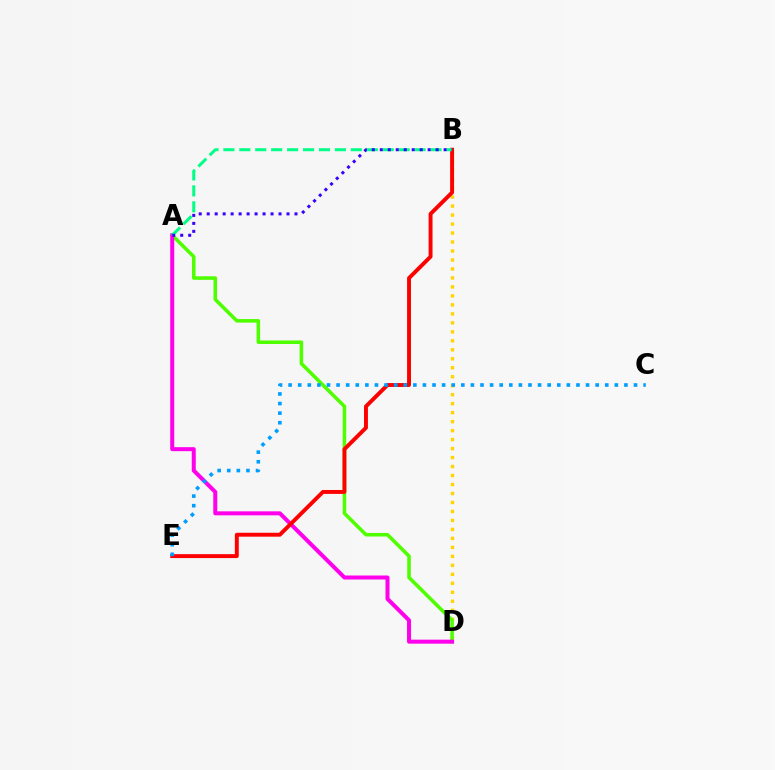{('B', 'D'): [{'color': '#ffd500', 'line_style': 'dotted', 'thickness': 2.44}], ('A', 'D'): [{'color': '#4fff00', 'line_style': 'solid', 'thickness': 2.56}, {'color': '#ff00ed', 'line_style': 'solid', 'thickness': 2.88}], ('B', 'E'): [{'color': '#ff0000', 'line_style': 'solid', 'thickness': 2.82}], ('A', 'B'): [{'color': '#00ff86', 'line_style': 'dashed', 'thickness': 2.16}, {'color': '#3700ff', 'line_style': 'dotted', 'thickness': 2.17}], ('C', 'E'): [{'color': '#009eff', 'line_style': 'dotted', 'thickness': 2.61}]}